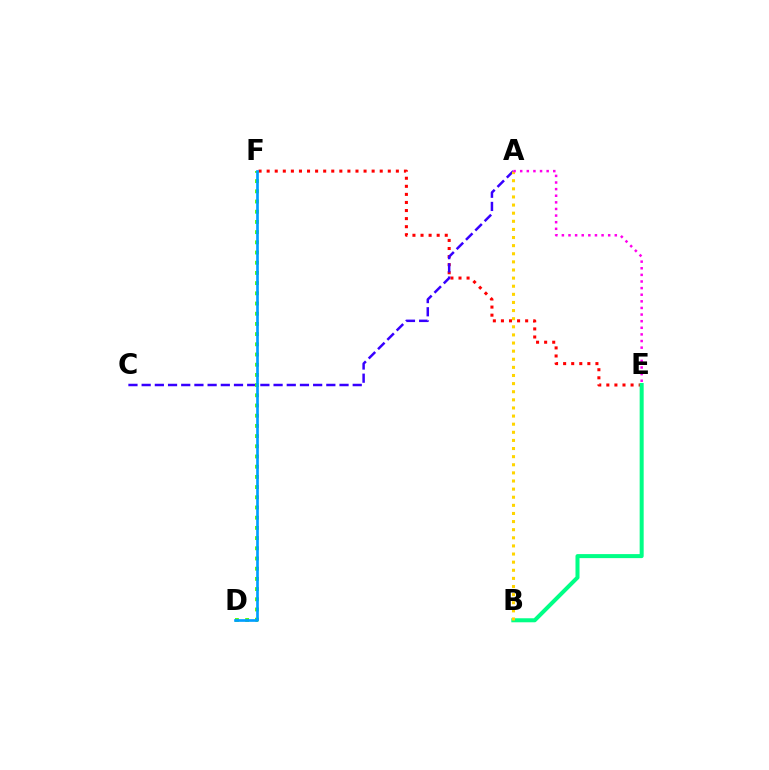{('E', 'F'): [{'color': '#ff0000', 'line_style': 'dotted', 'thickness': 2.19}], ('B', 'E'): [{'color': '#00ff86', 'line_style': 'solid', 'thickness': 2.9}], ('A', 'C'): [{'color': '#3700ff', 'line_style': 'dashed', 'thickness': 1.79}], ('D', 'F'): [{'color': '#4fff00', 'line_style': 'dotted', 'thickness': 2.77}, {'color': '#009eff', 'line_style': 'solid', 'thickness': 1.93}], ('A', 'B'): [{'color': '#ffd500', 'line_style': 'dotted', 'thickness': 2.21}], ('A', 'E'): [{'color': '#ff00ed', 'line_style': 'dotted', 'thickness': 1.8}]}